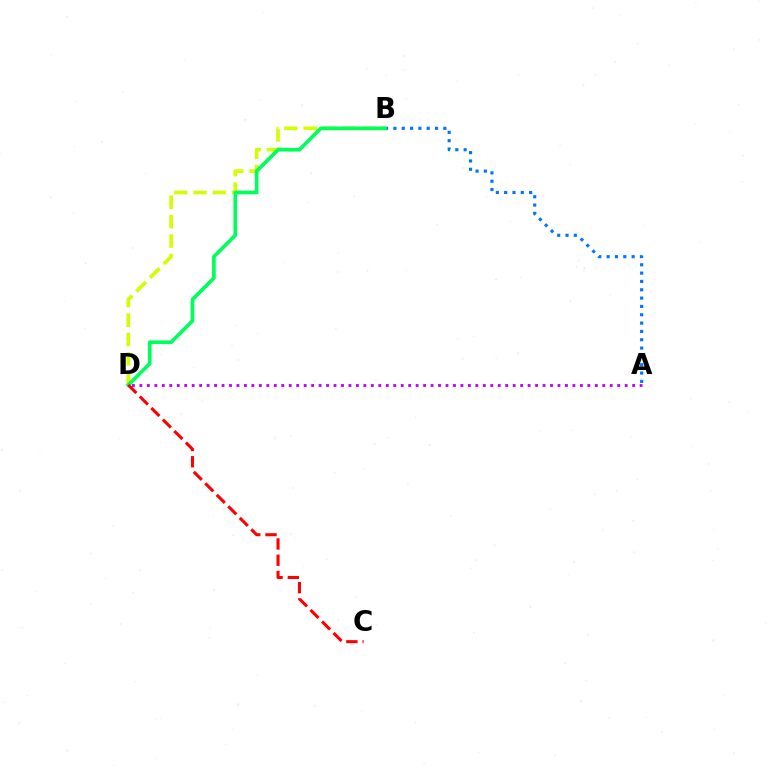{('B', 'D'): [{'color': '#d1ff00', 'line_style': 'dashed', 'thickness': 2.63}, {'color': '#00ff5c', 'line_style': 'solid', 'thickness': 2.65}], ('A', 'B'): [{'color': '#0074ff', 'line_style': 'dotted', 'thickness': 2.26}], ('A', 'D'): [{'color': '#b900ff', 'line_style': 'dotted', 'thickness': 2.03}], ('C', 'D'): [{'color': '#ff0000', 'line_style': 'dashed', 'thickness': 2.21}]}